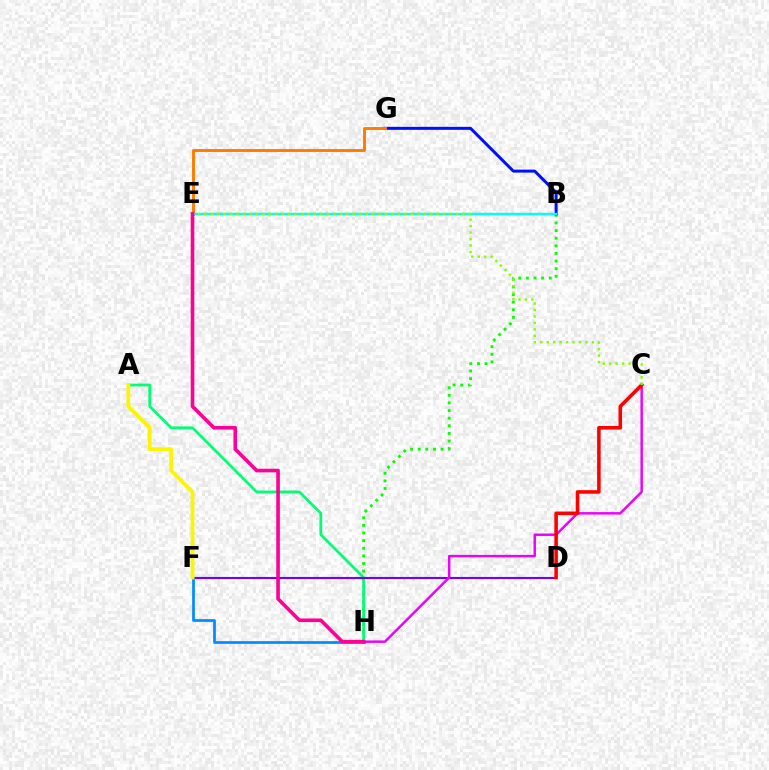{('B', 'H'): [{'color': '#08ff00', 'line_style': 'dotted', 'thickness': 2.07}], ('B', 'G'): [{'color': '#0010ff', 'line_style': 'solid', 'thickness': 2.16}], ('E', 'G'): [{'color': '#ff7c00', 'line_style': 'solid', 'thickness': 2.11}], ('A', 'H'): [{'color': '#00ff74', 'line_style': 'solid', 'thickness': 1.98}], ('D', 'F'): [{'color': '#7200ff', 'line_style': 'solid', 'thickness': 1.53}], ('F', 'H'): [{'color': '#008cff', 'line_style': 'solid', 'thickness': 1.95}], ('B', 'E'): [{'color': '#00fff6', 'line_style': 'solid', 'thickness': 1.72}], ('C', 'H'): [{'color': '#ee00ff', 'line_style': 'solid', 'thickness': 1.78}], ('A', 'F'): [{'color': '#fcf500', 'line_style': 'solid', 'thickness': 2.7}], ('C', 'D'): [{'color': '#ff0000', 'line_style': 'solid', 'thickness': 2.56}], ('C', 'E'): [{'color': '#84ff00', 'line_style': 'dotted', 'thickness': 1.75}], ('E', 'H'): [{'color': '#ff0094', 'line_style': 'solid', 'thickness': 2.6}]}